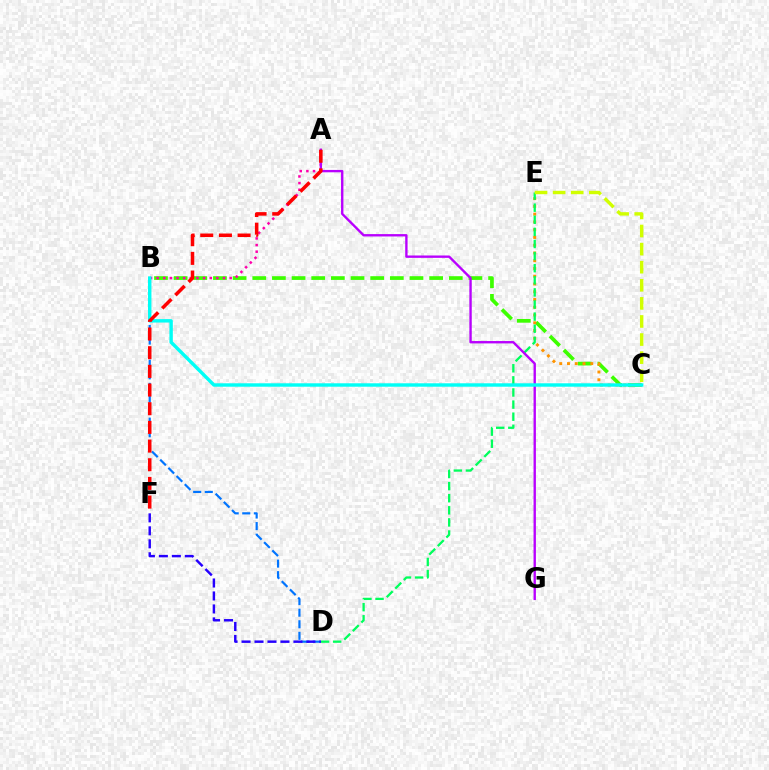{('B', 'C'): [{'color': '#3dff00', 'line_style': 'dashed', 'thickness': 2.67}, {'color': '#00fff6', 'line_style': 'solid', 'thickness': 2.46}], ('A', 'B'): [{'color': '#ff00ac', 'line_style': 'dotted', 'thickness': 1.8}], ('B', 'D'): [{'color': '#0074ff', 'line_style': 'dashed', 'thickness': 1.57}], ('C', 'E'): [{'color': '#ff9400', 'line_style': 'dotted', 'thickness': 2.11}, {'color': '#d1ff00', 'line_style': 'dashed', 'thickness': 2.46}], ('D', 'E'): [{'color': '#00ff5c', 'line_style': 'dashed', 'thickness': 1.64}], ('A', 'G'): [{'color': '#b900ff', 'line_style': 'solid', 'thickness': 1.7}], ('D', 'F'): [{'color': '#2500ff', 'line_style': 'dashed', 'thickness': 1.76}], ('A', 'F'): [{'color': '#ff0000', 'line_style': 'dashed', 'thickness': 2.54}]}